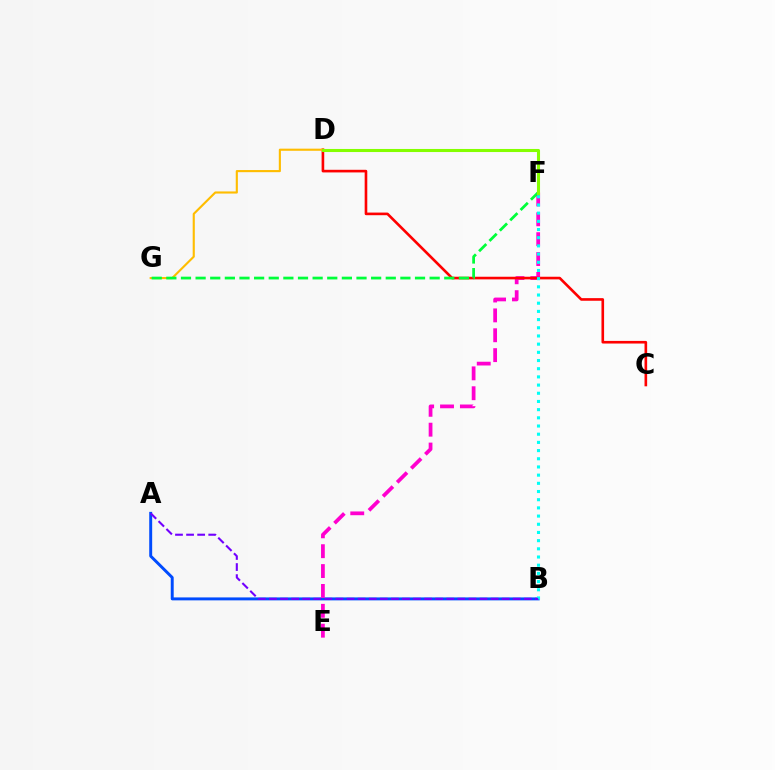{('A', 'B'): [{'color': '#004bff', 'line_style': 'solid', 'thickness': 2.12}, {'color': '#7200ff', 'line_style': 'dashed', 'thickness': 1.51}], ('E', 'F'): [{'color': '#ff00cf', 'line_style': 'dashed', 'thickness': 2.7}], ('C', 'D'): [{'color': '#ff0000', 'line_style': 'solid', 'thickness': 1.89}], ('D', 'G'): [{'color': '#ffbd00', 'line_style': 'solid', 'thickness': 1.53}], ('B', 'F'): [{'color': '#00fff6', 'line_style': 'dotted', 'thickness': 2.22}], ('F', 'G'): [{'color': '#00ff39', 'line_style': 'dashed', 'thickness': 1.99}], ('D', 'F'): [{'color': '#84ff00', 'line_style': 'solid', 'thickness': 2.21}]}